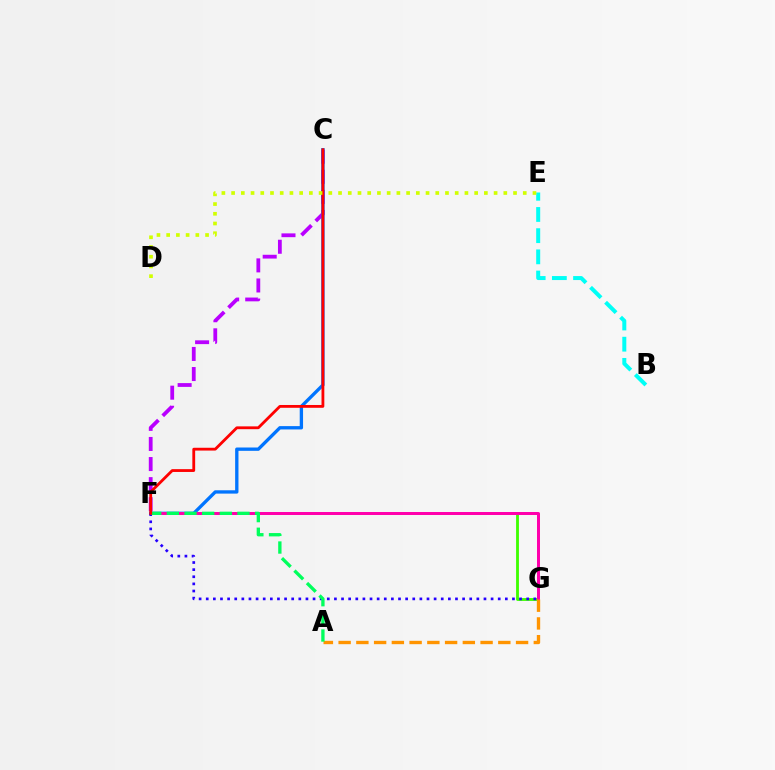{('C', 'F'): [{'color': '#b900ff', 'line_style': 'dashed', 'thickness': 2.73}, {'color': '#0074ff', 'line_style': 'solid', 'thickness': 2.4}, {'color': '#ff0000', 'line_style': 'solid', 'thickness': 2.02}], ('F', 'G'): [{'color': '#3dff00', 'line_style': 'solid', 'thickness': 2.04}, {'color': '#ff00ac', 'line_style': 'solid', 'thickness': 2.16}, {'color': '#2500ff', 'line_style': 'dotted', 'thickness': 1.93}], ('B', 'E'): [{'color': '#00fff6', 'line_style': 'dashed', 'thickness': 2.88}], ('A', 'G'): [{'color': '#ff9400', 'line_style': 'dashed', 'thickness': 2.41}], ('A', 'F'): [{'color': '#00ff5c', 'line_style': 'dashed', 'thickness': 2.4}], ('D', 'E'): [{'color': '#d1ff00', 'line_style': 'dotted', 'thickness': 2.64}]}